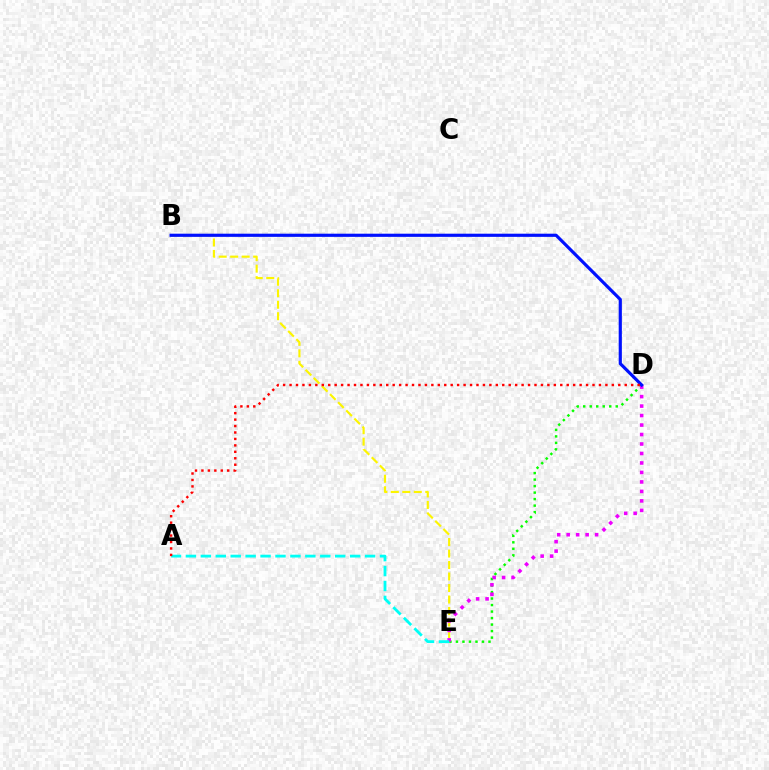{('D', 'E'): [{'color': '#08ff00', 'line_style': 'dotted', 'thickness': 1.77}, {'color': '#ee00ff', 'line_style': 'dotted', 'thickness': 2.58}], ('B', 'E'): [{'color': '#fcf500', 'line_style': 'dashed', 'thickness': 1.56}], ('B', 'D'): [{'color': '#0010ff', 'line_style': 'solid', 'thickness': 2.28}], ('A', 'E'): [{'color': '#00fff6', 'line_style': 'dashed', 'thickness': 2.03}], ('A', 'D'): [{'color': '#ff0000', 'line_style': 'dotted', 'thickness': 1.75}]}